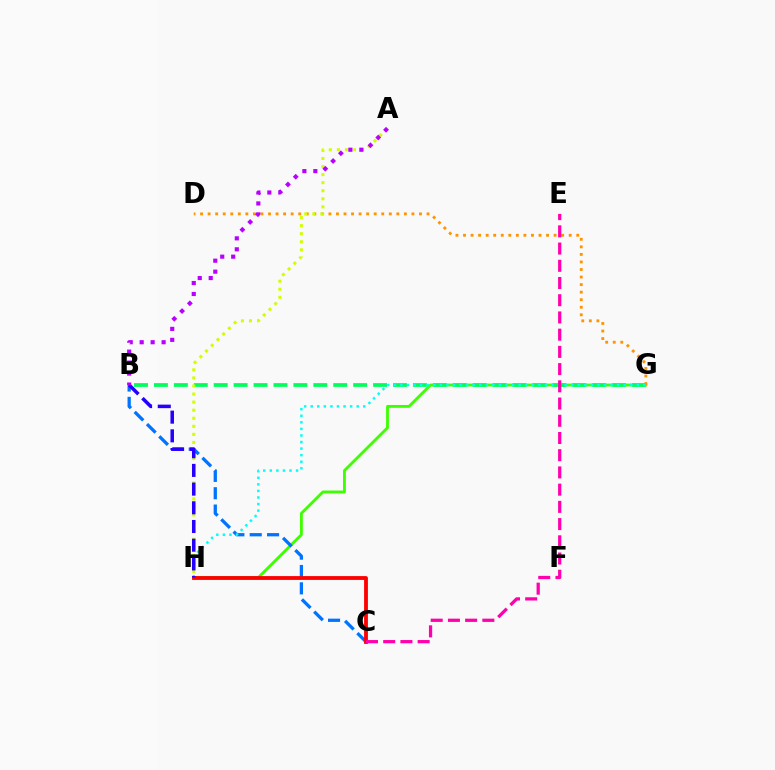{('G', 'H'): [{'color': '#3dff00', 'line_style': 'solid', 'thickness': 2.04}, {'color': '#00fff6', 'line_style': 'dotted', 'thickness': 1.78}], ('D', 'G'): [{'color': '#ff9400', 'line_style': 'dotted', 'thickness': 2.05}], ('B', 'C'): [{'color': '#0074ff', 'line_style': 'dashed', 'thickness': 2.36}], ('B', 'G'): [{'color': '#00ff5c', 'line_style': 'dashed', 'thickness': 2.71}], ('A', 'H'): [{'color': '#d1ff00', 'line_style': 'dotted', 'thickness': 2.19}], ('C', 'H'): [{'color': '#ff0000', 'line_style': 'solid', 'thickness': 2.75}], ('B', 'H'): [{'color': '#2500ff', 'line_style': 'dashed', 'thickness': 2.54}], ('C', 'E'): [{'color': '#ff00ac', 'line_style': 'dashed', 'thickness': 2.34}], ('A', 'B'): [{'color': '#b900ff', 'line_style': 'dotted', 'thickness': 2.98}]}